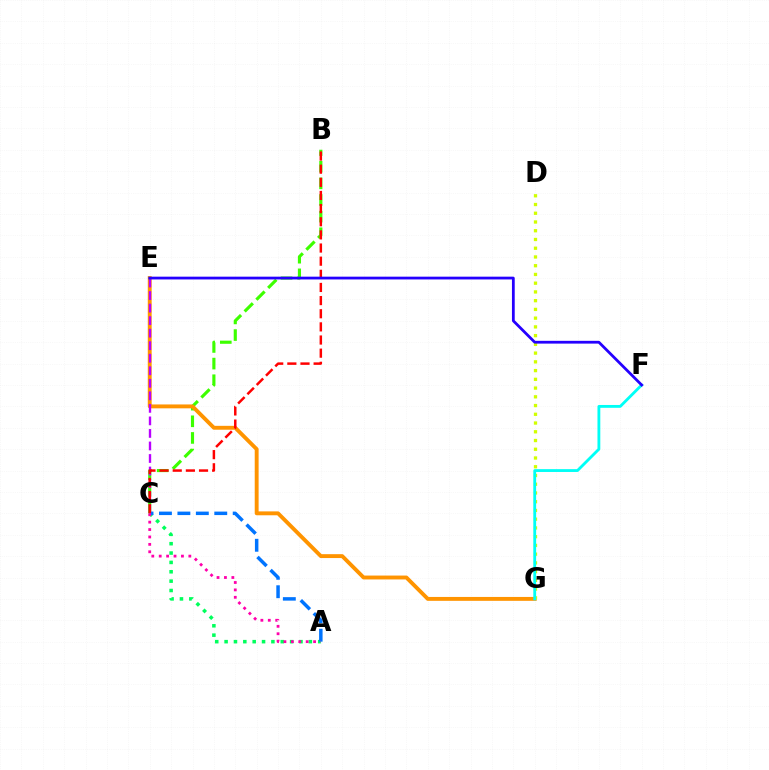{('B', 'C'): [{'color': '#3dff00', 'line_style': 'dashed', 'thickness': 2.26}, {'color': '#ff0000', 'line_style': 'dashed', 'thickness': 1.79}], ('E', 'G'): [{'color': '#ff9400', 'line_style': 'solid', 'thickness': 2.8}], ('A', 'C'): [{'color': '#00ff5c', 'line_style': 'dotted', 'thickness': 2.54}, {'color': '#0074ff', 'line_style': 'dashed', 'thickness': 2.5}, {'color': '#ff00ac', 'line_style': 'dotted', 'thickness': 2.01}], ('D', 'G'): [{'color': '#d1ff00', 'line_style': 'dotted', 'thickness': 2.37}], ('C', 'E'): [{'color': '#b900ff', 'line_style': 'dashed', 'thickness': 1.7}], ('F', 'G'): [{'color': '#00fff6', 'line_style': 'solid', 'thickness': 2.04}], ('E', 'F'): [{'color': '#2500ff', 'line_style': 'solid', 'thickness': 2.0}]}